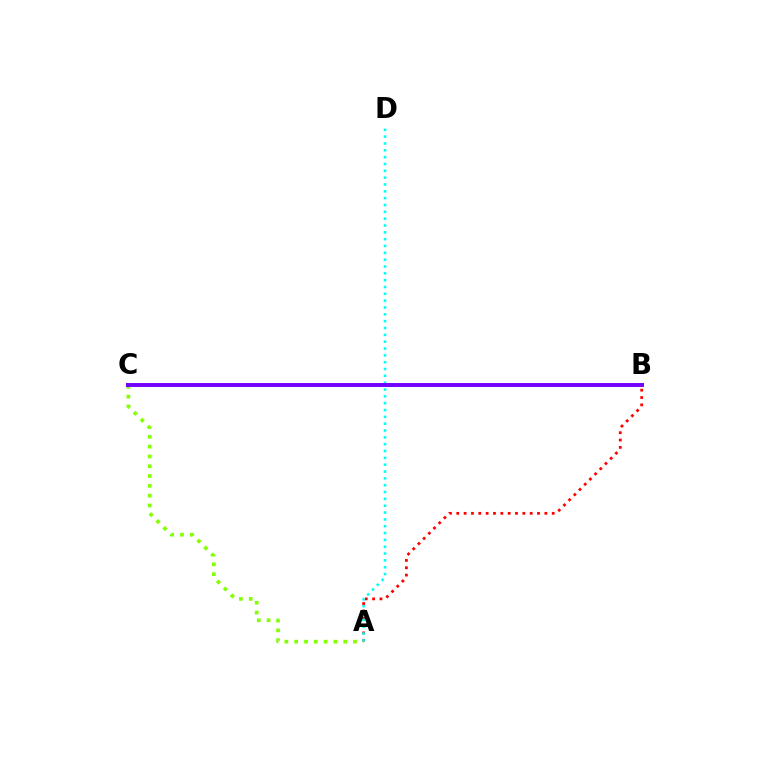{('A', 'B'): [{'color': '#ff0000', 'line_style': 'dotted', 'thickness': 1.99}], ('A', 'C'): [{'color': '#84ff00', 'line_style': 'dotted', 'thickness': 2.66}], ('A', 'D'): [{'color': '#00fff6', 'line_style': 'dotted', 'thickness': 1.86}], ('B', 'C'): [{'color': '#7200ff', 'line_style': 'solid', 'thickness': 2.84}]}